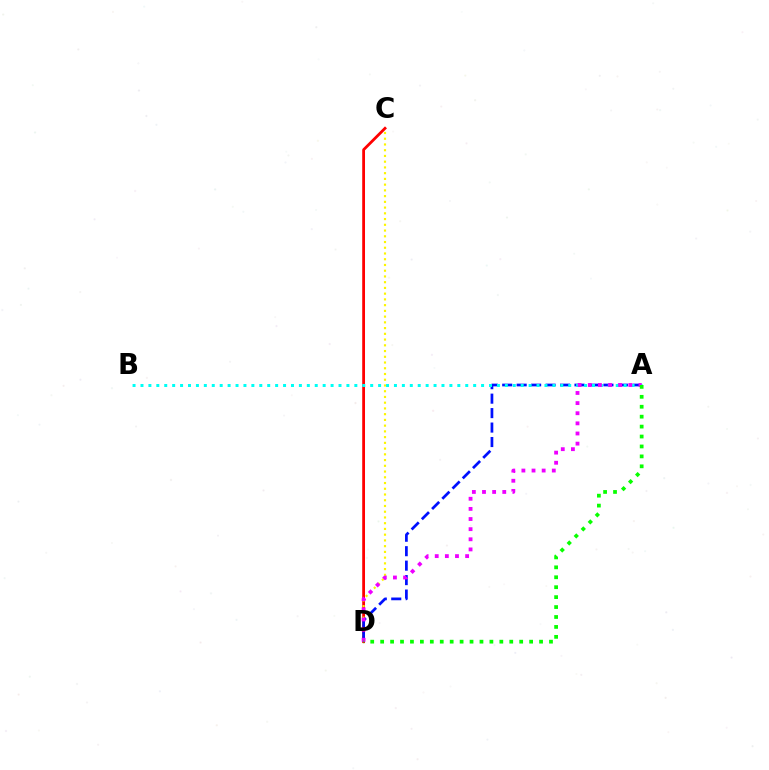{('C', 'D'): [{'color': '#ff0000', 'line_style': 'solid', 'thickness': 2.01}, {'color': '#fcf500', 'line_style': 'dotted', 'thickness': 1.56}], ('A', 'D'): [{'color': '#0010ff', 'line_style': 'dashed', 'thickness': 1.96}, {'color': '#ee00ff', 'line_style': 'dotted', 'thickness': 2.75}, {'color': '#08ff00', 'line_style': 'dotted', 'thickness': 2.7}], ('A', 'B'): [{'color': '#00fff6', 'line_style': 'dotted', 'thickness': 2.15}]}